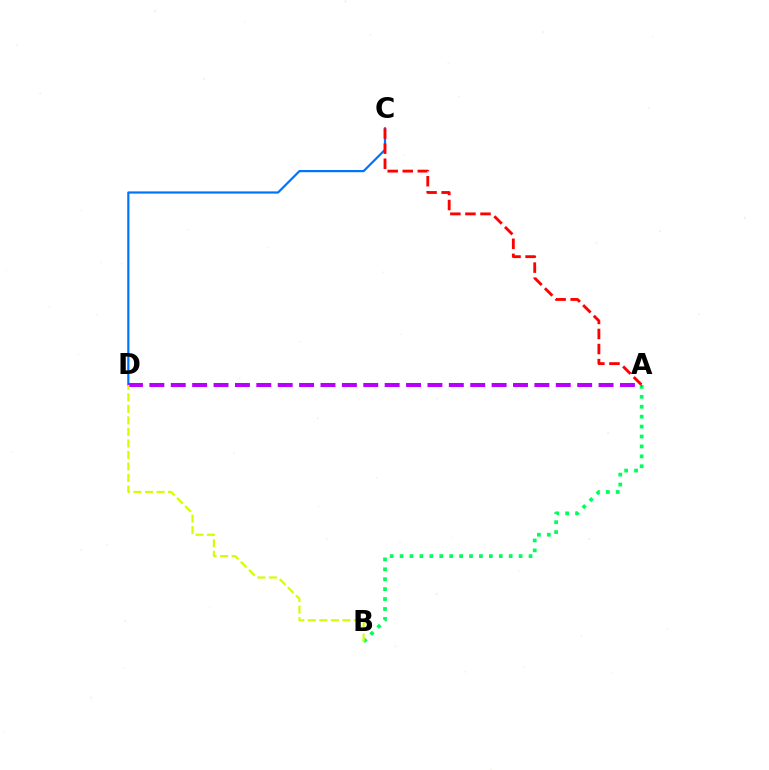{('C', 'D'): [{'color': '#0074ff', 'line_style': 'solid', 'thickness': 1.58}], ('A', 'B'): [{'color': '#00ff5c', 'line_style': 'dotted', 'thickness': 2.7}], ('A', 'C'): [{'color': '#ff0000', 'line_style': 'dashed', 'thickness': 2.05}], ('A', 'D'): [{'color': '#b900ff', 'line_style': 'dashed', 'thickness': 2.91}], ('B', 'D'): [{'color': '#d1ff00', 'line_style': 'dashed', 'thickness': 1.57}]}